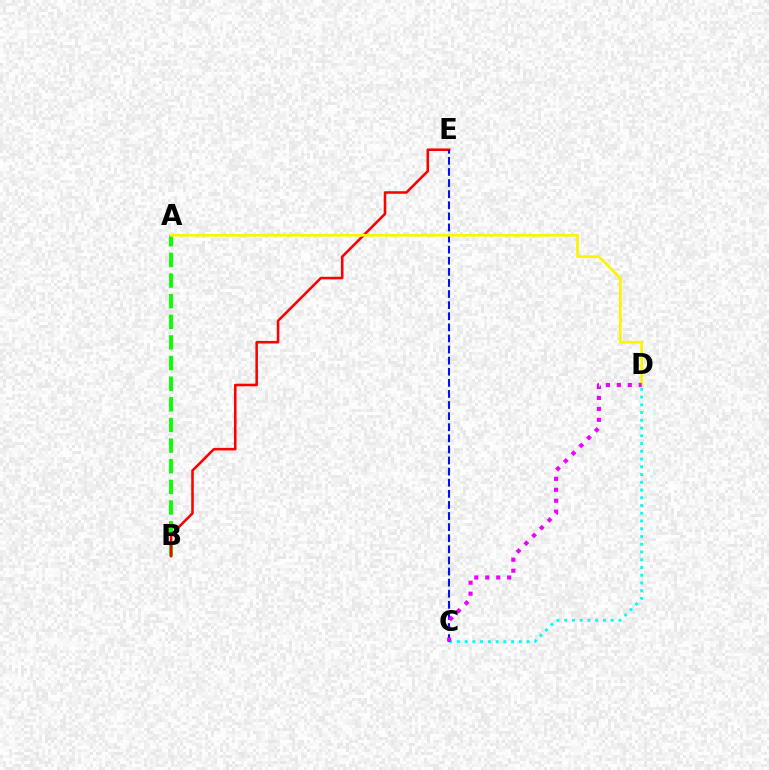{('A', 'B'): [{'color': '#08ff00', 'line_style': 'dashed', 'thickness': 2.8}], ('B', 'E'): [{'color': '#ff0000', 'line_style': 'solid', 'thickness': 1.84}], ('C', 'D'): [{'color': '#00fff6', 'line_style': 'dotted', 'thickness': 2.1}, {'color': '#ee00ff', 'line_style': 'dotted', 'thickness': 2.98}], ('C', 'E'): [{'color': '#0010ff', 'line_style': 'dashed', 'thickness': 1.51}], ('A', 'D'): [{'color': '#fcf500', 'line_style': 'solid', 'thickness': 1.96}]}